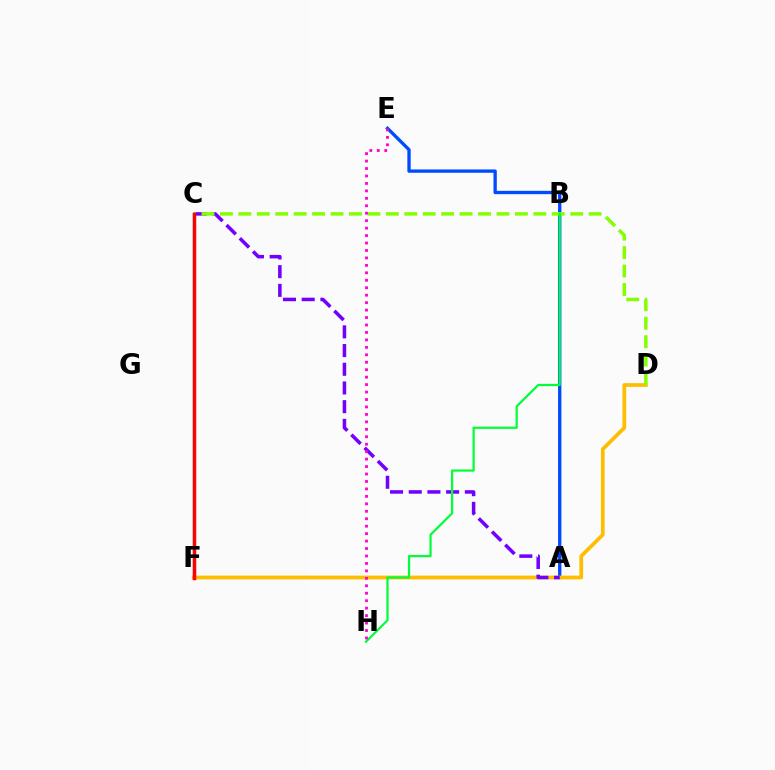{('C', 'F'): [{'color': '#00fff6', 'line_style': 'solid', 'thickness': 1.76}, {'color': '#ff0000', 'line_style': 'solid', 'thickness': 2.5}], ('A', 'E'): [{'color': '#004bff', 'line_style': 'solid', 'thickness': 2.4}], ('D', 'F'): [{'color': '#ffbd00', 'line_style': 'solid', 'thickness': 2.69}], ('A', 'C'): [{'color': '#7200ff', 'line_style': 'dashed', 'thickness': 2.54}], ('C', 'D'): [{'color': '#84ff00', 'line_style': 'dashed', 'thickness': 2.5}], ('B', 'H'): [{'color': '#00ff39', 'line_style': 'solid', 'thickness': 1.6}], ('E', 'H'): [{'color': '#ff00cf', 'line_style': 'dotted', 'thickness': 2.02}]}